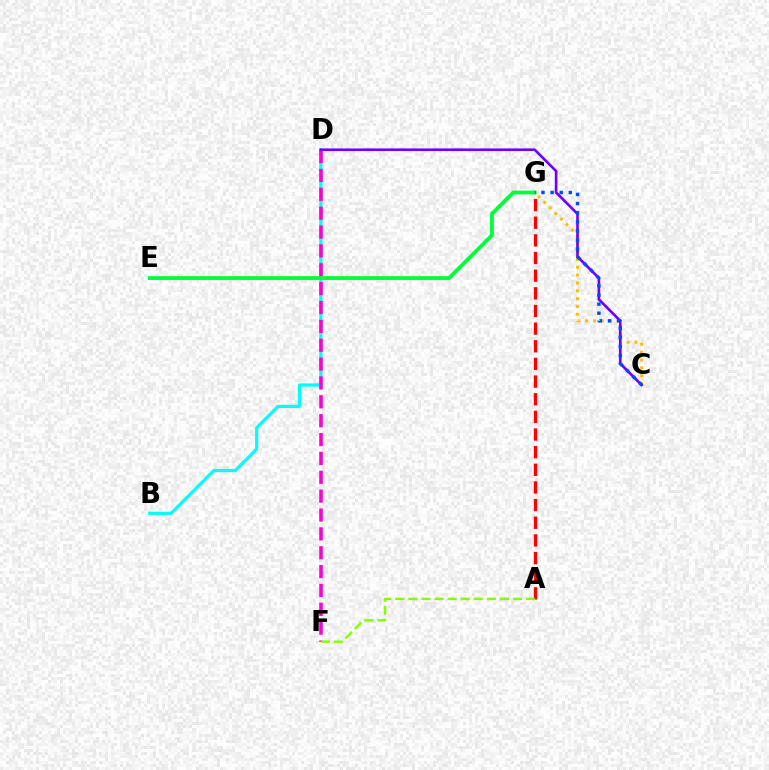{('B', 'D'): [{'color': '#00fff6', 'line_style': 'solid', 'thickness': 2.31}], ('D', 'F'): [{'color': '#ff00cf', 'line_style': 'dashed', 'thickness': 2.56}], ('C', 'G'): [{'color': '#ffbd00', 'line_style': 'dotted', 'thickness': 2.13}, {'color': '#004bff', 'line_style': 'dotted', 'thickness': 2.48}], ('C', 'D'): [{'color': '#7200ff', 'line_style': 'solid', 'thickness': 1.9}], ('A', 'G'): [{'color': '#ff0000', 'line_style': 'dashed', 'thickness': 2.4}], ('A', 'F'): [{'color': '#84ff00', 'line_style': 'dashed', 'thickness': 1.78}], ('E', 'G'): [{'color': '#00ff39', 'line_style': 'solid', 'thickness': 2.75}]}